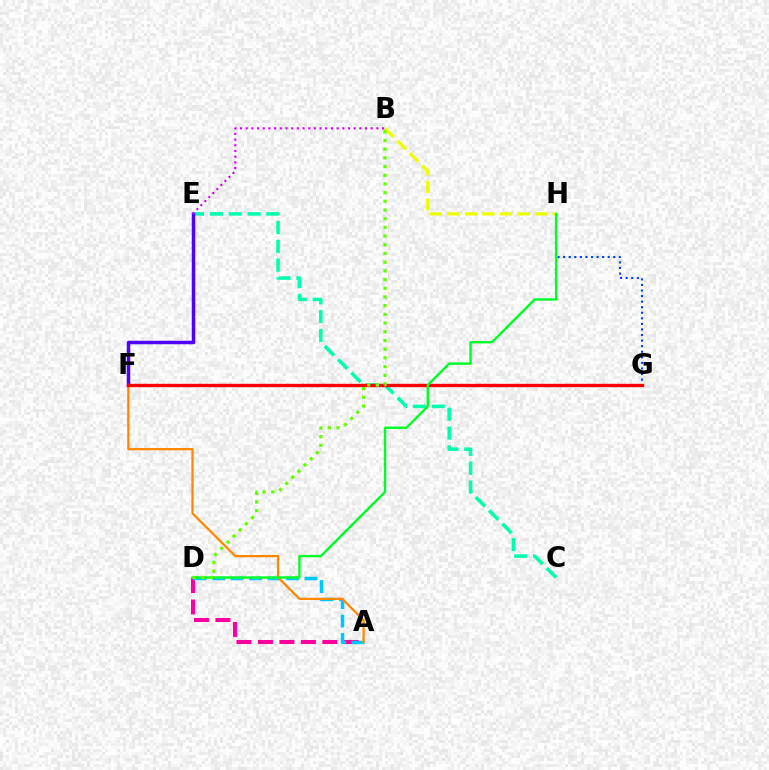{('B', 'H'): [{'color': '#eeff00', 'line_style': 'dashed', 'thickness': 2.38}], ('C', 'E'): [{'color': '#00ffaf', 'line_style': 'dashed', 'thickness': 2.56}], ('E', 'F'): [{'color': '#4f00ff', 'line_style': 'solid', 'thickness': 2.51}], ('A', 'D'): [{'color': '#ff00a0', 'line_style': 'dashed', 'thickness': 2.92}, {'color': '#00c7ff', 'line_style': 'dashed', 'thickness': 2.51}], ('A', 'F'): [{'color': '#ff8800', 'line_style': 'solid', 'thickness': 1.63}], ('G', 'H'): [{'color': '#003fff', 'line_style': 'dotted', 'thickness': 1.51}], ('F', 'G'): [{'color': '#ff0000', 'line_style': 'solid', 'thickness': 2.42}], ('D', 'H'): [{'color': '#00ff27', 'line_style': 'solid', 'thickness': 1.72}], ('B', 'D'): [{'color': '#66ff00', 'line_style': 'dotted', 'thickness': 2.36}], ('B', 'E'): [{'color': '#d600ff', 'line_style': 'dotted', 'thickness': 1.54}]}